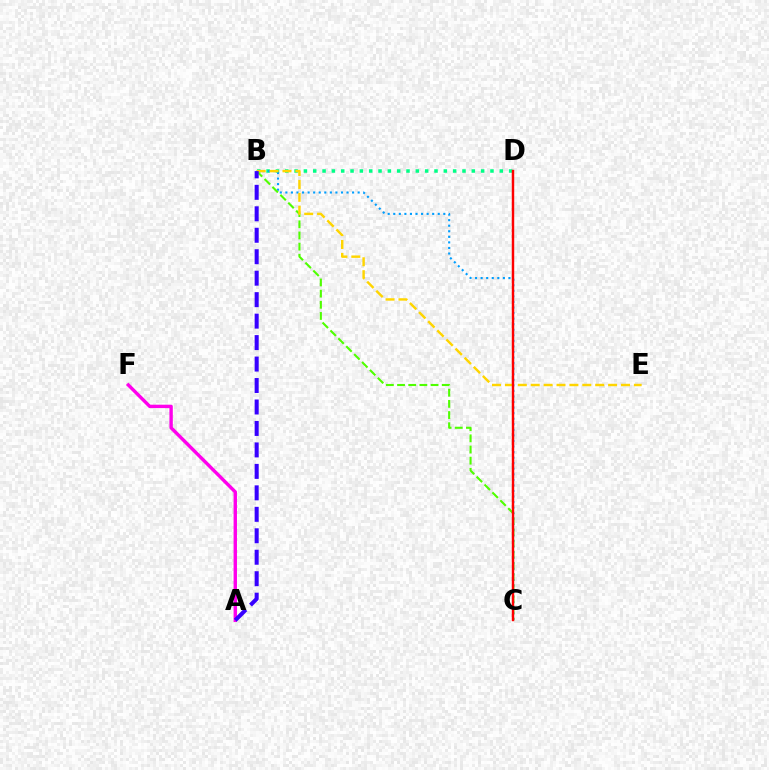{('B', 'D'): [{'color': '#00ff86', 'line_style': 'dotted', 'thickness': 2.53}], ('B', 'C'): [{'color': '#009eff', 'line_style': 'dotted', 'thickness': 1.51}, {'color': '#4fff00', 'line_style': 'dashed', 'thickness': 1.52}], ('B', 'E'): [{'color': '#ffd500', 'line_style': 'dashed', 'thickness': 1.75}], ('C', 'D'): [{'color': '#ff0000', 'line_style': 'solid', 'thickness': 1.75}], ('A', 'F'): [{'color': '#ff00ed', 'line_style': 'solid', 'thickness': 2.44}], ('A', 'B'): [{'color': '#3700ff', 'line_style': 'dashed', 'thickness': 2.92}]}